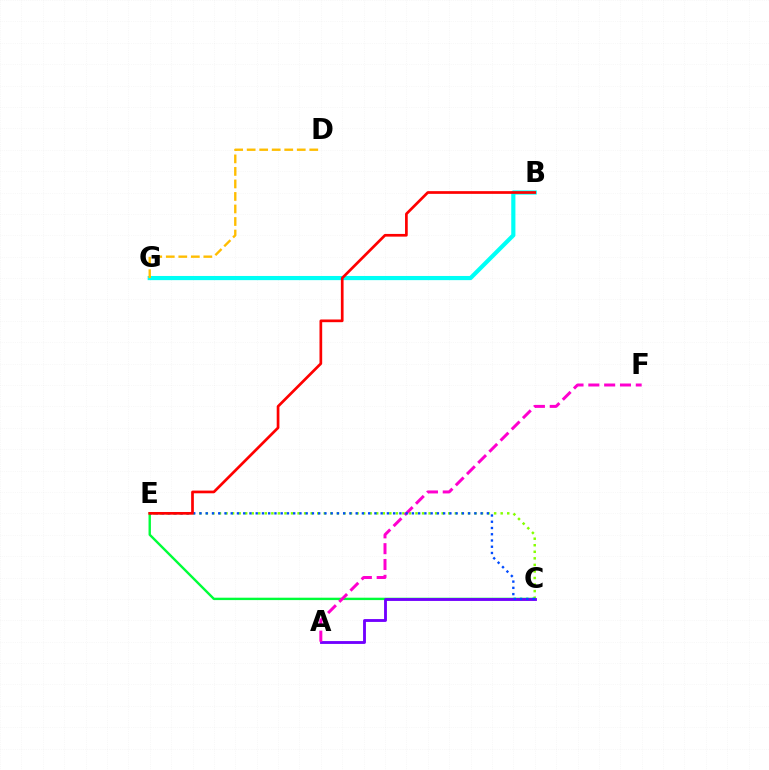{('C', 'E'): [{'color': '#84ff00', 'line_style': 'dotted', 'thickness': 1.78}, {'color': '#00ff39', 'line_style': 'solid', 'thickness': 1.72}, {'color': '#004bff', 'line_style': 'dotted', 'thickness': 1.7}], ('A', 'C'): [{'color': '#7200ff', 'line_style': 'solid', 'thickness': 2.05}], ('B', 'G'): [{'color': '#00fff6', 'line_style': 'solid', 'thickness': 3.0}], ('A', 'F'): [{'color': '#ff00cf', 'line_style': 'dashed', 'thickness': 2.15}], ('D', 'G'): [{'color': '#ffbd00', 'line_style': 'dashed', 'thickness': 1.7}], ('B', 'E'): [{'color': '#ff0000', 'line_style': 'solid', 'thickness': 1.94}]}